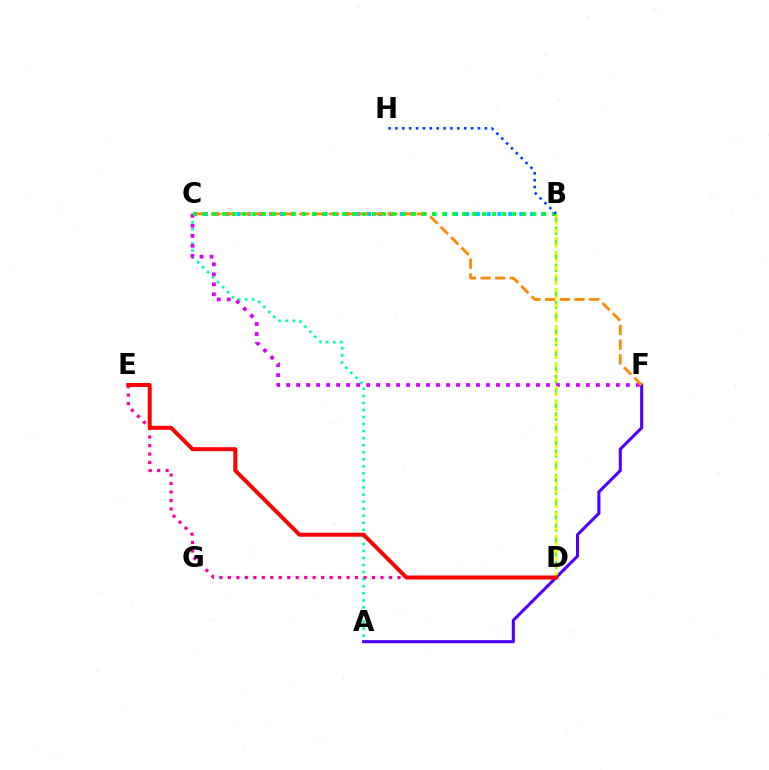{('A', 'C'): [{'color': '#00ffaf', 'line_style': 'dotted', 'thickness': 1.92}], ('A', 'F'): [{'color': '#4f00ff', 'line_style': 'solid', 'thickness': 2.22}], ('D', 'E'): [{'color': '#ff00a0', 'line_style': 'dotted', 'thickness': 2.3}, {'color': '#ff0000', 'line_style': 'solid', 'thickness': 2.86}], ('B', 'C'): [{'color': '#00c7ff', 'line_style': 'dotted', 'thickness': 2.96}, {'color': '#00ff27', 'line_style': 'dotted', 'thickness': 2.72}], ('B', 'D'): [{'color': '#66ff00', 'line_style': 'dashed', 'thickness': 1.68}, {'color': '#eeff00', 'line_style': 'dotted', 'thickness': 2.02}], ('C', 'F'): [{'color': '#d600ff', 'line_style': 'dotted', 'thickness': 2.71}, {'color': '#ff8800', 'line_style': 'dashed', 'thickness': 2.0}], ('B', 'H'): [{'color': '#003fff', 'line_style': 'dotted', 'thickness': 1.87}]}